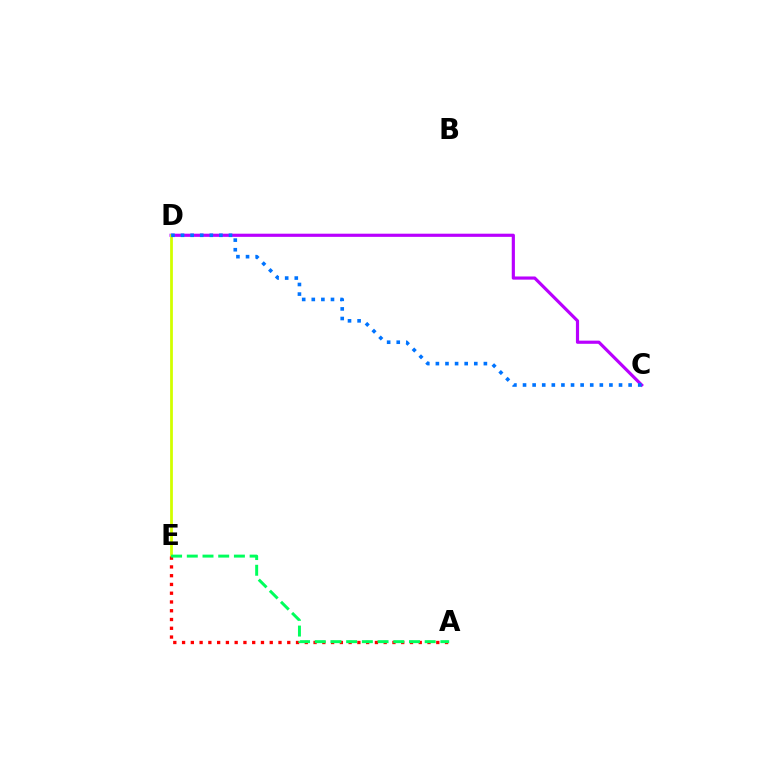{('C', 'D'): [{'color': '#b900ff', 'line_style': 'solid', 'thickness': 2.28}, {'color': '#0074ff', 'line_style': 'dotted', 'thickness': 2.61}], ('D', 'E'): [{'color': '#d1ff00', 'line_style': 'solid', 'thickness': 2.0}], ('A', 'E'): [{'color': '#ff0000', 'line_style': 'dotted', 'thickness': 2.38}, {'color': '#00ff5c', 'line_style': 'dashed', 'thickness': 2.13}]}